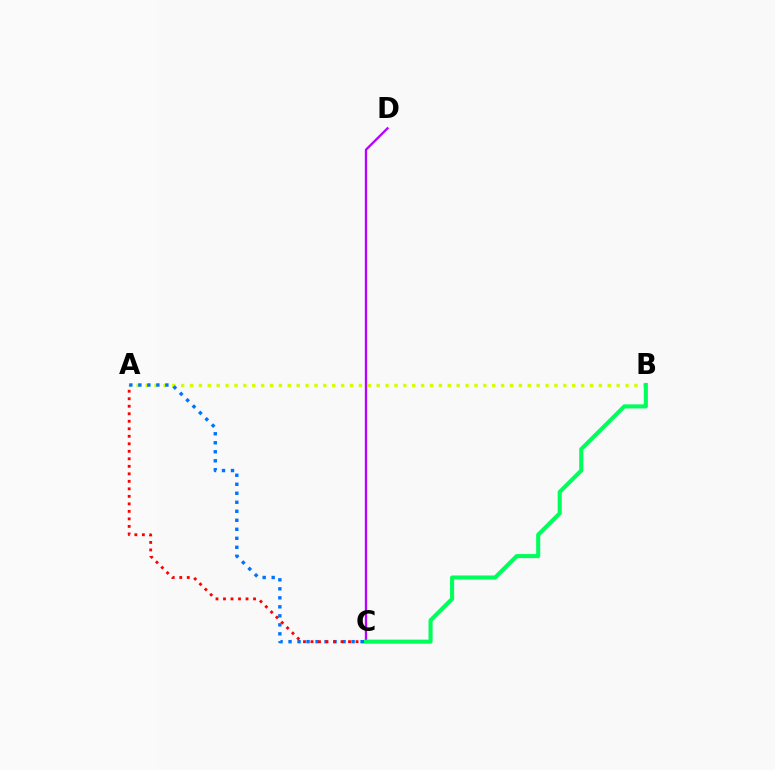{('A', 'B'): [{'color': '#d1ff00', 'line_style': 'dotted', 'thickness': 2.41}], ('A', 'C'): [{'color': '#0074ff', 'line_style': 'dotted', 'thickness': 2.45}, {'color': '#ff0000', 'line_style': 'dotted', 'thickness': 2.04}], ('C', 'D'): [{'color': '#b900ff', 'line_style': 'solid', 'thickness': 1.65}], ('B', 'C'): [{'color': '#00ff5c', 'line_style': 'solid', 'thickness': 2.94}]}